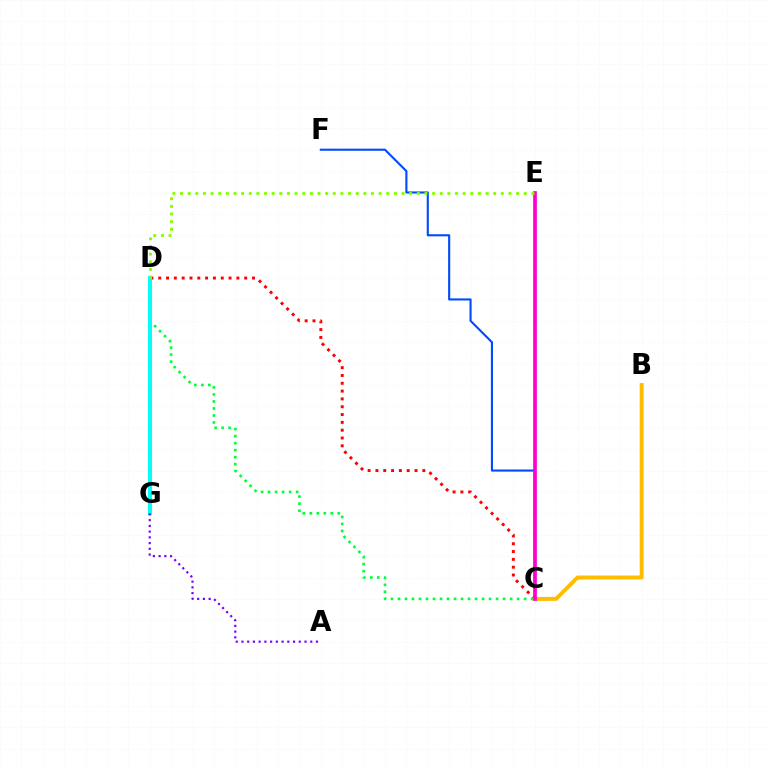{('C', 'F'): [{'color': '#004bff', 'line_style': 'solid', 'thickness': 1.52}], ('C', 'D'): [{'color': '#ff0000', 'line_style': 'dotted', 'thickness': 2.12}, {'color': '#00ff39', 'line_style': 'dotted', 'thickness': 1.9}], ('B', 'C'): [{'color': '#ffbd00', 'line_style': 'solid', 'thickness': 2.82}], ('D', 'G'): [{'color': '#00fff6', 'line_style': 'solid', 'thickness': 2.89}], ('A', 'G'): [{'color': '#7200ff', 'line_style': 'dotted', 'thickness': 1.56}], ('C', 'E'): [{'color': '#ff00cf', 'line_style': 'solid', 'thickness': 2.65}], ('D', 'E'): [{'color': '#84ff00', 'line_style': 'dotted', 'thickness': 2.08}]}